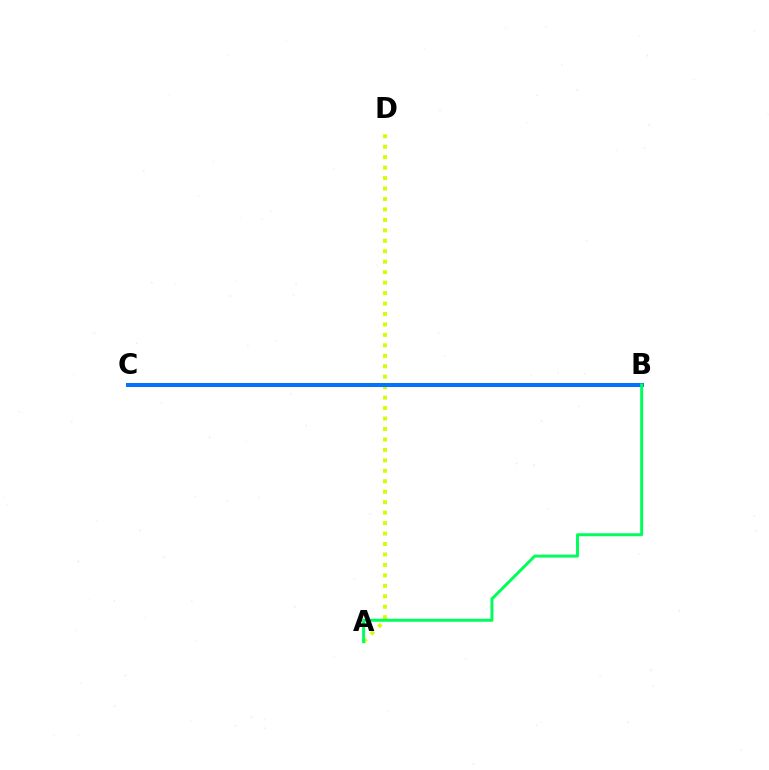{('A', 'D'): [{'color': '#d1ff00', 'line_style': 'dotted', 'thickness': 2.84}], ('B', 'C'): [{'color': '#ff0000', 'line_style': 'solid', 'thickness': 2.56}, {'color': '#b900ff', 'line_style': 'dashed', 'thickness': 1.58}, {'color': '#0074ff', 'line_style': 'solid', 'thickness': 2.83}], ('A', 'B'): [{'color': '#00ff5c', 'line_style': 'solid', 'thickness': 2.15}]}